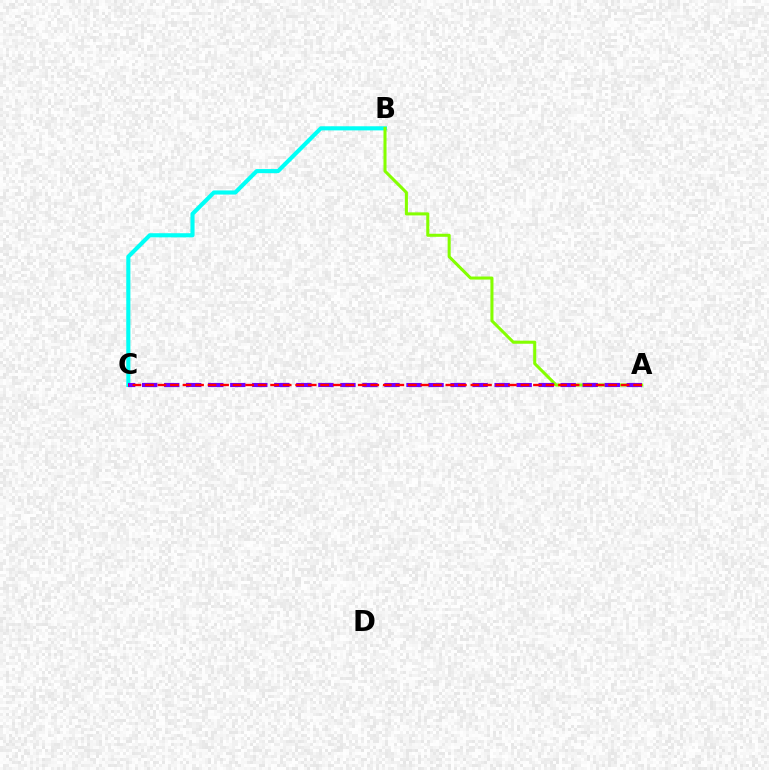{('B', 'C'): [{'color': '#00fff6', 'line_style': 'solid', 'thickness': 2.96}], ('A', 'B'): [{'color': '#84ff00', 'line_style': 'solid', 'thickness': 2.2}], ('A', 'C'): [{'color': '#7200ff', 'line_style': 'dashed', 'thickness': 2.99}, {'color': '#ff0000', 'line_style': 'dashed', 'thickness': 1.7}]}